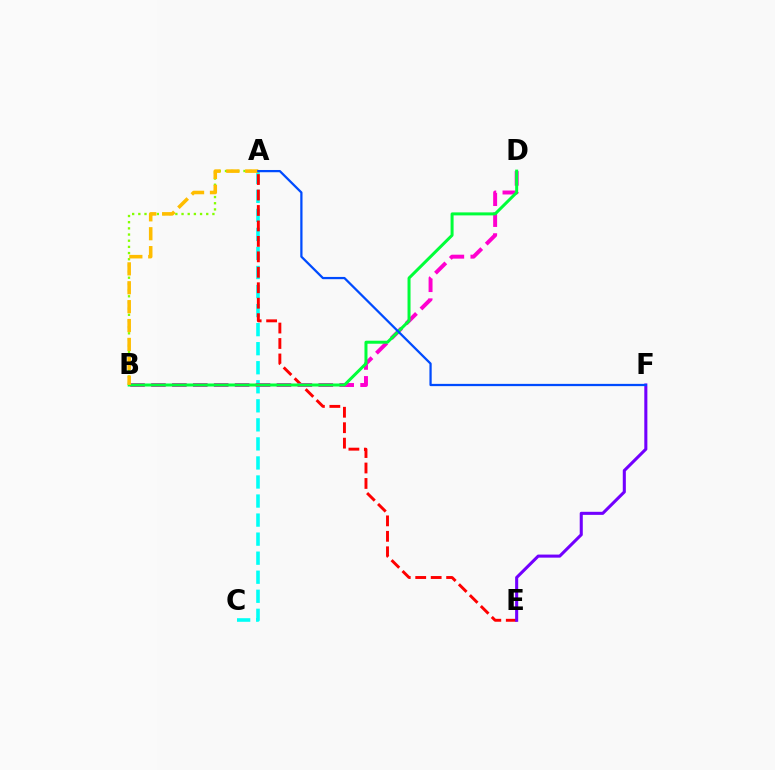{('A', 'C'): [{'color': '#00fff6', 'line_style': 'dashed', 'thickness': 2.59}], ('A', 'B'): [{'color': '#84ff00', 'line_style': 'dotted', 'thickness': 1.68}, {'color': '#ffbd00', 'line_style': 'dashed', 'thickness': 2.57}], ('A', 'E'): [{'color': '#ff0000', 'line_style': 'dashed', 'thickness': 2.1}], ('E', 'F'): [{'color': '#7200ff', 'line_style': 'solid', 'thickness': 2.21}], ('B', 'D'): [{'color': '#ff00cf', 'line_style': 'dashed', 'thickness': 2.84}, {'color': '#00ff39', 'line_style': 'solid', 'thickness': 2.16}], ('A', 'F'): [{'color': '#004bff', 'line_style': 'solid', 'thickness': 1.62}]}